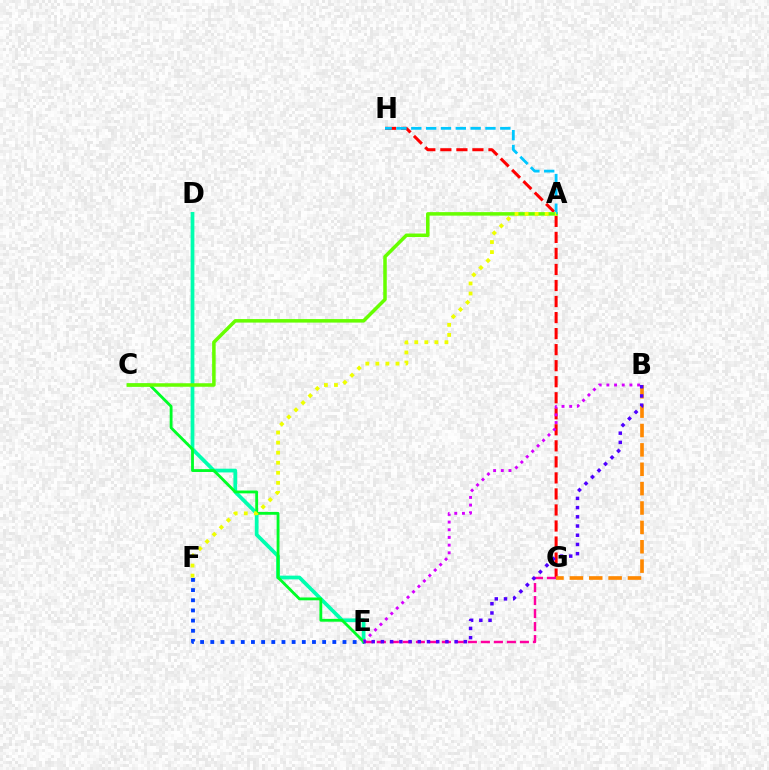{('D', 'E'): [{'color': '#00ffaf', 'line_style': 'solid', 'thickness': 2.69}], ('E', 'F'): [{'color': '#003fff', 'line_style': 'dotted', 'thickness': 2.76}], ('G', 'H'): [{'color': '#ff0000', 'line_style': 'dashed', 'thickness': 2.18}], ('E', 'G'): [{'color': '#ff00a0', 'line_style': 'dashed', 'thickness': 1.77}], ('C', 'E'): [{'color': '#00ff27', 'line_style': 'solid', 'thickness': 2.04}], ('B', 'E'): [{'color': '#d600ff', 'line_style': 'dotted', 'thickness': 2.09}, {'color': '#4f00ff', 'line_style': 'dotted', 'thickness': 2.5}], ('A', 'C'): [{'color': '#66ff00', 'line_style': 'solid', 'thickness': 2.53}], ('B', 'G'): [{'color': '#ff8800', 'line_style': 'dashed', 'thickness': 2.63}], ('A', 'H'): [{'color': '#00c7ff', 'line_style': 'dashed', 'thickness': 2.02}], ('A', 'F'): [{'color': '#eeff00', 'line_style': 'dotted', 'thickness': 2.73}]}